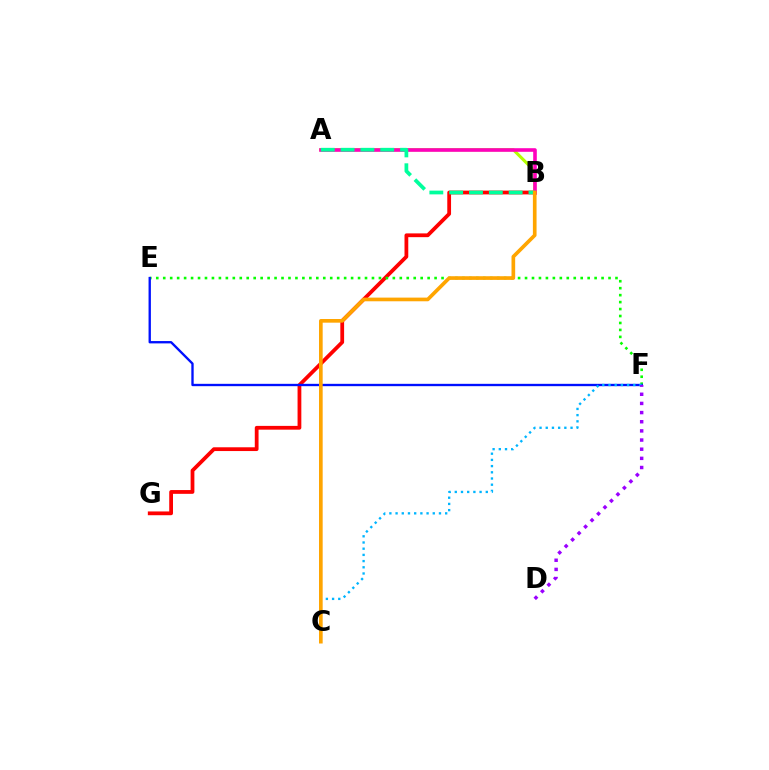{('B', 'G'): [{'color': '#ff0000', 'line_style': 'solid', 'thickness': 2.72}], ('E', 'F'): [{'color': '#08ff00', 'line_style': 'dotted', 'thickness': 1.89}, {'color': '#0010ff', 'line_style': 'solid', 'thickness': 1.69}], ('A', 'B'): [{'color': '#b3ff00', 'line_style': 'solid', 'thickness': 2.22}, {'color': '#ff00bd', 'line_style': 'solid', 'thickness': 2.59}, {'color': '#00ff9d', 'line_style': 'dashed', 'thickness': 2.69}], ('C', 'F'): [{'color': '#00b5ff', 'line_style': 'dotted', 'thickness': 1.68}], ('D', 'F'): [{'color': '#9b00ff', 'line_style': 'dotted', 'thickness': 2.49}], ('B', 'C'): [{'color': '#ffa500', 'line_style': 'solid', 'thickness': 2.64}]}